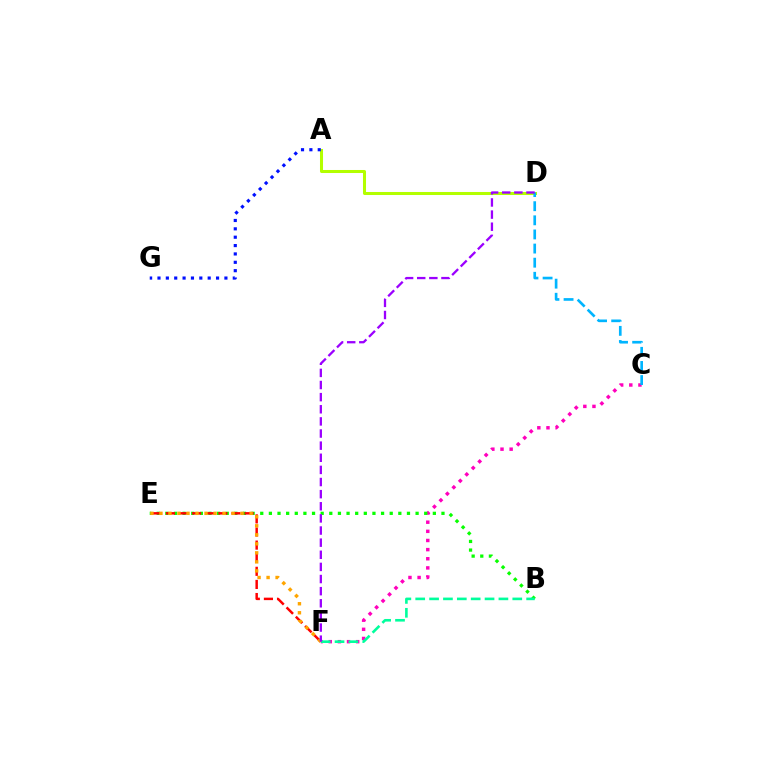{('C', 'F'): [{'color': '#ff00bd', 'line_style': 'dotted', 'thickness': 2.48}], ('B', 'E'): [{'color': '#08ff00', 'line_style': 'dotted', 'thickness': 2.34}], ('E', 'F'): [{'color': '#ff0000', 'line_style': 'dashed', 'thickness': 1.78}, {'color': '#ffa500', 'line_style': 'dotted', 'thickness': 2.45}], ('A', 'D'): [{'color': '#b3ff00', 'line_style': 'solid', 'thickness': 2.18}], ('B', 'F'): [{'color': '#00ff9d', 'line_style': 'dashed', 'thickness': 1.88}], ('C', 'D'): [{'color': '#00b5ff', 'line_style': 'dashed', 'thickness': 1.92}], ('D', 'F'): [{'color': '#9b00ff', 'line_style': 'dashed', 'thickness': 1.65}], ('A', 'G'): [{'color': '#0010ff', 'line_style': 'dotted', 'thickness': 2.27}]}